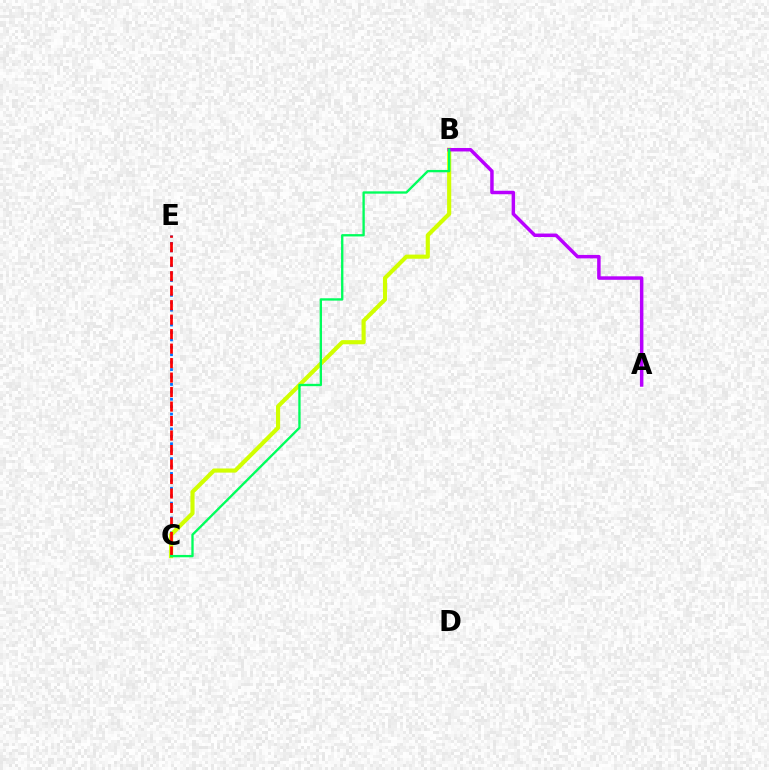{('C', 'E'): [{'color': '#0074ff', 'line_style': 'dotted', 'thickness': 2.02}, {'color': '#ff0000', 'line_style': 'dashed', 'thickness': 1.97}], ('B', 'C'): [{'color': '#d1ff00', 'line_style': 'solid', 'thickness': 2.97}, {'color': '#00ff5c', 'line_style': 'solid', 'thickness': 1.68}], ('A', 'B'): [{'color': '#b900ff', 'line_style': 'solid', 'thickness': 2.5}]}